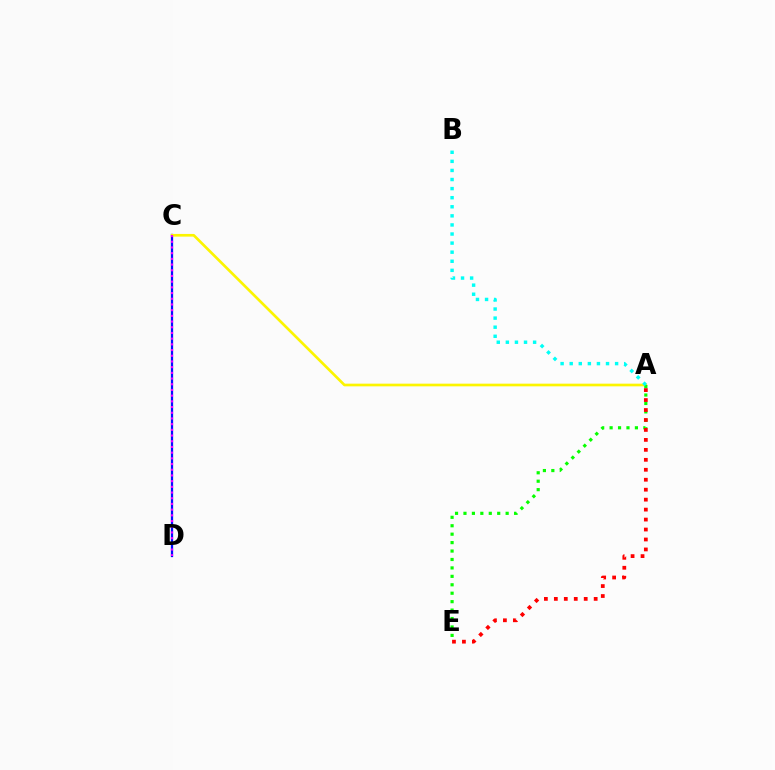{('C', 'D'): [{'color': '#0010ff', 'line_style': 'solid', 'thickness': 1.64}, {'color': '#ee00ff', 'line_style': 'dotted', 'thickness': 1.55}], ('A', 'C'): [{'color': '#fcf500', 'line_style': 'solid', 'thickness': 1.93}], ('A', 'E'): [{'color': '#08ff00', 'line_style': 'dotted', 'thickness': 2.29}, {'color': '#ff0000', 'line_style': 'dotted', 'thickness': 2.71}], ('A', 'B'): [{'color': '#00fff6', 'line_style': 'dotted', 'thickness': 2.47}]}